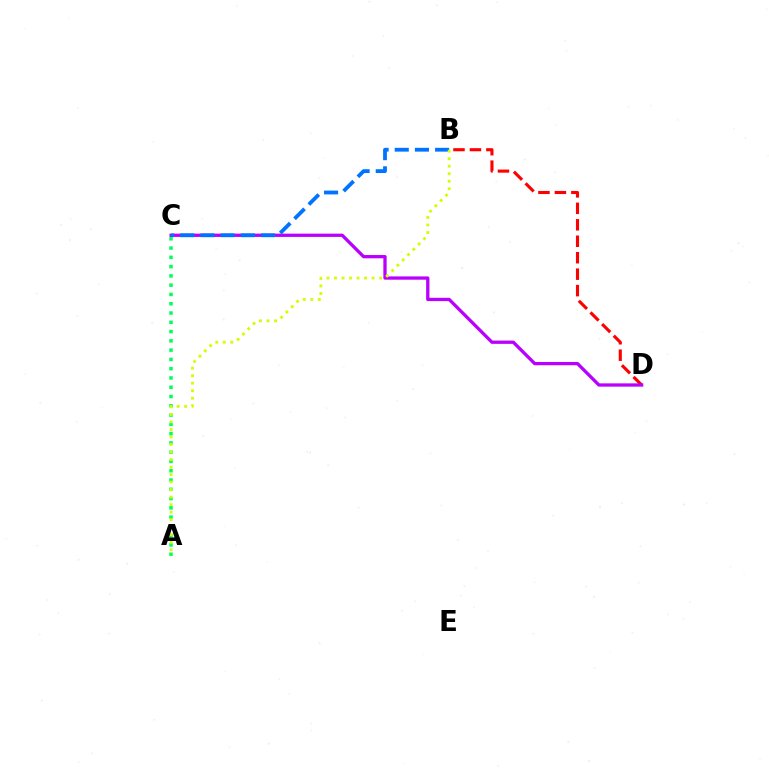{('B', 'D'): [{'color': '#ff0000', 'line_style': 'dashed', 'thickness': 2.24}], ('C', 'D'): [{'color': '#b900ff', 'line_style': 'solid', 'thickness': 2.36}], ('B', 'C'): [{'color': '#0074ff', 'line_style': 'dashed', 'thickness': 2.74}], ('A', 'C'): [{'color': '#00ff5c', 'line_style': 'dotted', 'thickness': 2.52}], ('A', 'B'): [{'color': '#d1ff00', 'line_style': 'dotted', 'thickness': 2.04}]}